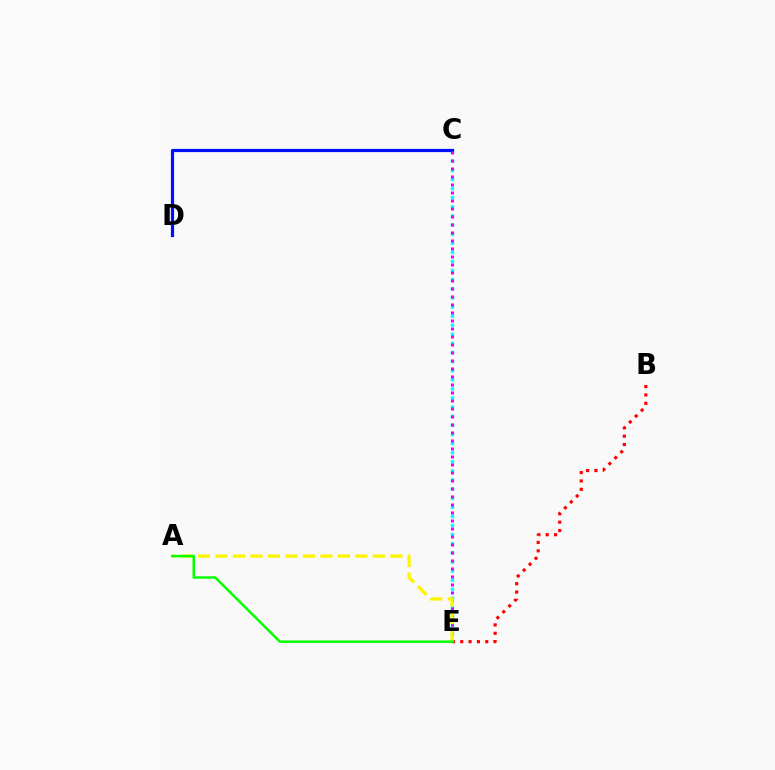{('C', 'E'): [{'color': '#00fff6', 'line_style': 'dotted', 'thickness': 2.47}, {'color': '#ee00ff', 'line_style': 'dotted', 'thickness': 2.17}], ('C', 'D'): [{'color': '#0010ff', 'line_style': 'solid', 'thickness': 2.3}], ('B', 'E'): [{'color': '#ff0000', 'line_style': 'dotted', 'thickness': 2.27}], ('A', 'E'): [{'color': '#fcf500', 'line_style': 'dashed', 'thickness': 2.38}, {'color': '#08ff00', 'line_style': 'solid', 'thickness': 1.8}]}